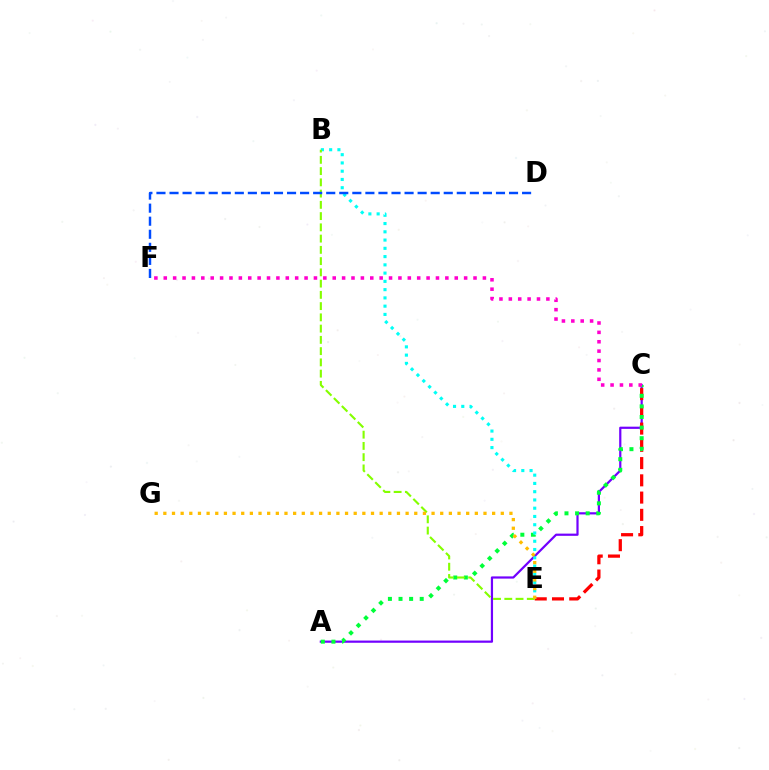{('A', 'C'): [{'color': '#7200ff', 'line_style': 'solid', 'thickness': 1.59}, {'color': '#00ff39', 'line_style': 'dotted', 'thickness': 2.88}], ('C', 'E'): [{'color': '#ff0000', 'line_style': 'dashed', 'thickness': 2.34}], ('B', 'E'): [{'color': '#00fff6', 'line_style': 'dotted', 'thickness': 2.24}, {'color': '#84ff00', 'line_style': 'dashed', 'thickness': 1.53}], ('C', 'F'): [{'color': '#ff00cf', 'line_style': 'dotted', 'thickness': 2.55}], ('D', 'F'): [{'color': '#004bff', 'line_style': 'dashed', 'thickness': 1.77}], ('E', 'G'): [{'color': '#ffbd00', 'line_style': 'dotted', 'thickness': 2.35}]}